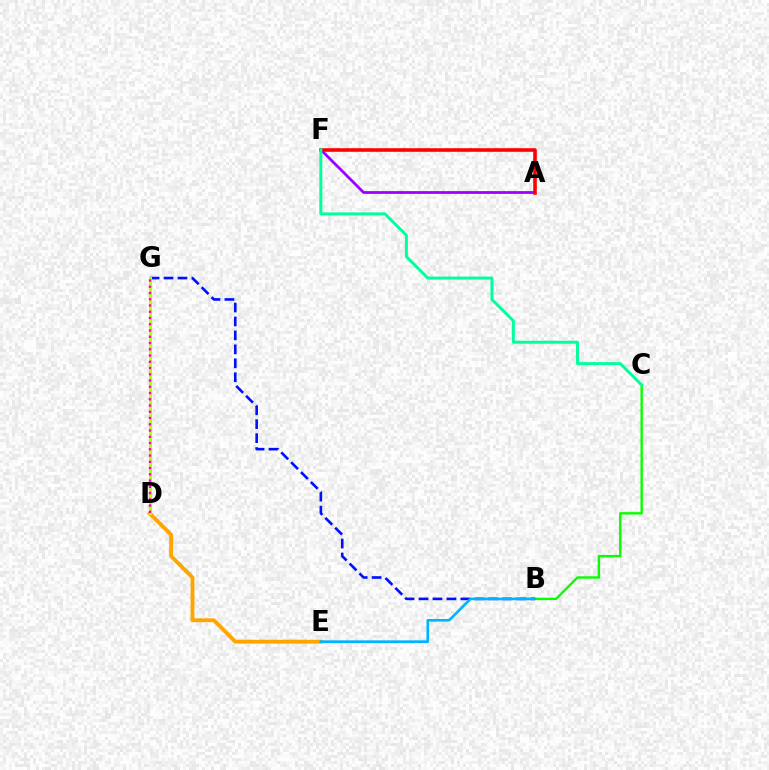{('A', 'F'): [{'color': '#9b00ff', 'line_style': 'solid', 'thickness': 1.99}, {'color': '#ff0000', 'line_style': 'solid', 'thickness': 2.58}], ('B', 'G'): [{'color': '#0010ff', 'line_style': 'dashed', 'thickness': 1.89}], ('D', 'E'): [{'color': '#ffa500', 'line_style': 'solid', 'thickness': 2.77}], ('B', 'C'): [{'color': '#08ff00', 'line_style': 'solid', 'thickness': 1.73}], ('B', 'E'): [{'color': '#00b5ff', 'line_style': 'solid', 'thickness': 1.91}], ('C', 'F'): [{'color': '#00ff9d', 'line_style': 'solid', 'thickness': 2.14}], ('D', 'G'): [{'color': '#b3ff00', 'line_style': 'solid', 'thickness': 2.2}, {'color': '#ff00bd', 'line_style': 'dotted', 'thickness': 1.7}]}